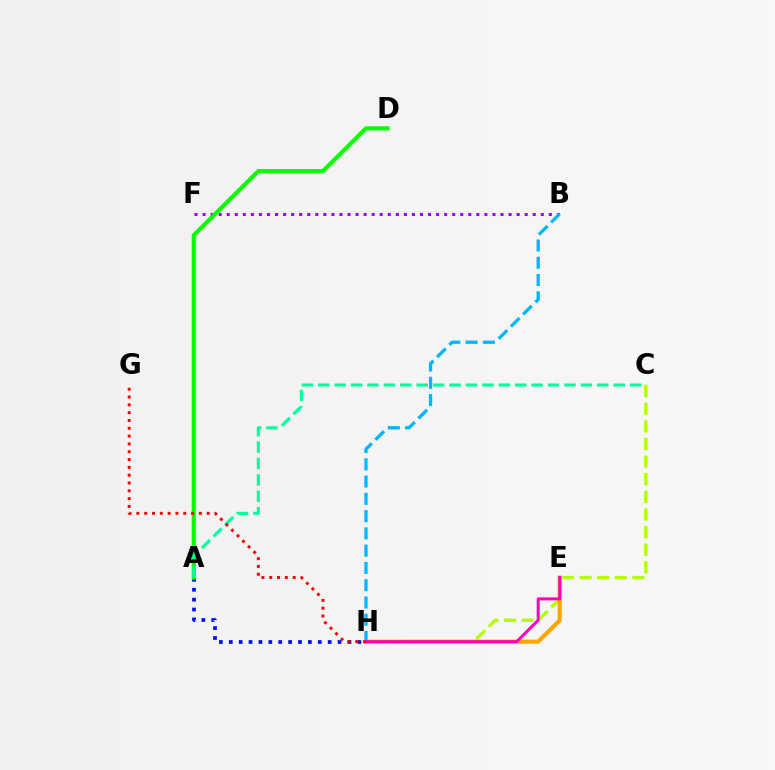{('B', 'F'): [{'color': '#9b00ff', 'line_style': 'dotted', 'thickness': 2.19}], ('C', 'H'): [{'color': '#b3ff00', 'line_style': 'dashed', 'thickness': 2.39}], ('A', 'H'): [{'color': '#0010ff', 'line_style': 'dotted', 'thickness': 2.69}], ('A', 'D'): [{'color': '#08ff00', 'line_style': 'solid', 'thickness': 2.98}], ('A', 'C'): [{'color': '#00ff9d', 'line_style': 'dashed', 'thickness': 2.23}], ('E', 'H'): [{'color': '#ffa500', 'line_style': 'solid', 'thickness': 2.96}, {'color': '#ff00bd', 'line_style': 'solid', 'thickness': 2.16}], ('B', 'H'): [{'color': '#00b5ff', 'line_style': 'dashed', 'thickness': 2.35}], ('G', 'H'): [{'color': '#ff0000', 'line_style': 'dotted', 'thickness': 2.12}]}